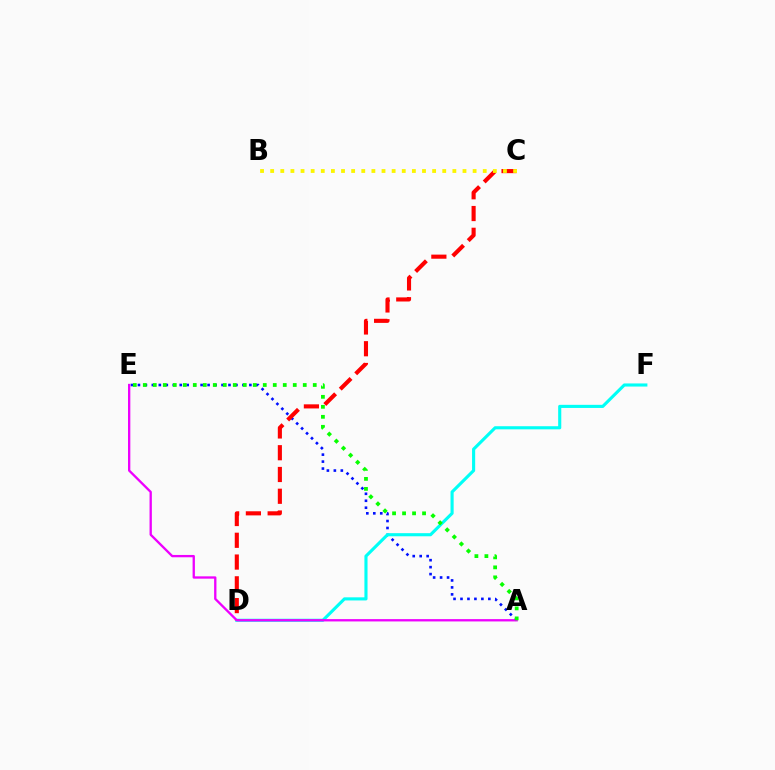{('A', 'E'): [{'color': '#0010ff', 'line_style': 'dotted', 'thickness': 1.89}, {'color': '#ee00ff', 'line_style': 'solid', 'thickness': 1.67}, {'color': '#08ff00', 'line_style': 'dotted', 'thickness': 2.72}], ('D', 'F'): [{'color': '#00fff6', 'line_style': 'solid', 'thickness': 2.24}], ('C', 'D'): [{'color': '#ff0000', 'line_style': 'dashed', 'thickness': 2.96}], ('B', 'C'): [{'color': '#fcf500', 'line_style': 'dotted', 'thickness': 2.75}]}